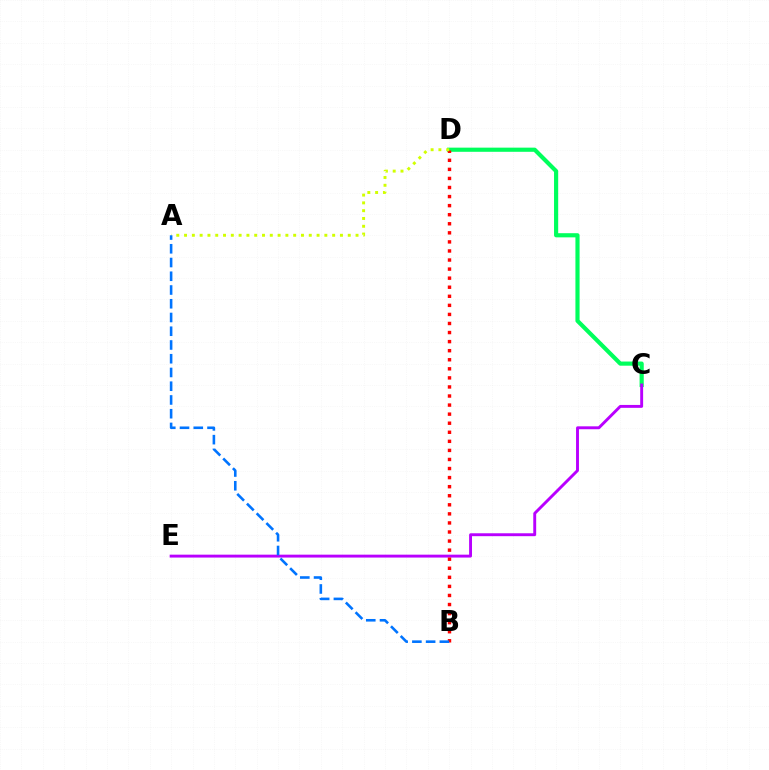{('C', 'D'): [{'color': '#00ff5c', 'line_style': 'solid', 'thickness': 2.99}], ('C', 'E'): [{'color': '#b900ff', 'line_style': 'solid', 'thickness': 2.09}], ('B', 'D'): [{'color': '#ff0000', 'line_style': 'dotted', 'thickness': 2.46}], ('A', 'D'): [{'color': '#d1ff00', 'line_style': 'dotted', 'thickness': 2.12}], ('A', 'B'): [{'color': '#0074ff', 'line_style': 'dashed', 'thickness': 1.87}]}